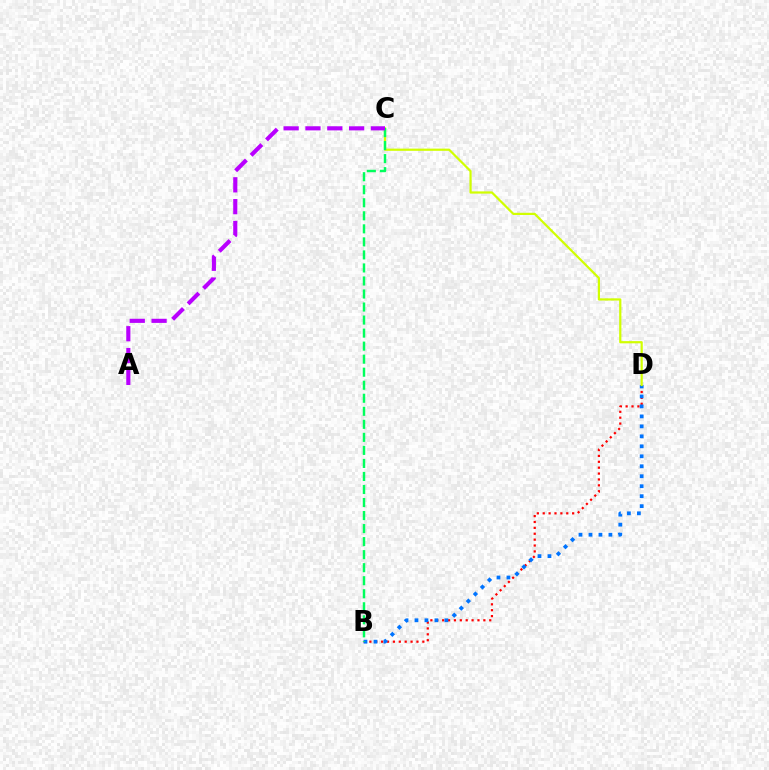{('B', 'D'): [{'color': '#ff0000', 'line_style': 'dotted', 'thickness': 1.6}, {'color': '#0074ff', 'line_style': 'dotted', 'thickness': 2.71}], ('C', 'D'): [{'color': '#d1ff00', 'line_style': 'solid', 'thickness': 1.59}], ('B', 'C'): [{'color': '#00ff5c', 'line_style': 'dashed', 'thickness': 1.77}], ('A', 'C'): [{'color': '#b900ff', 'line_style': 'dashed', 'thickness': 2.97}]}